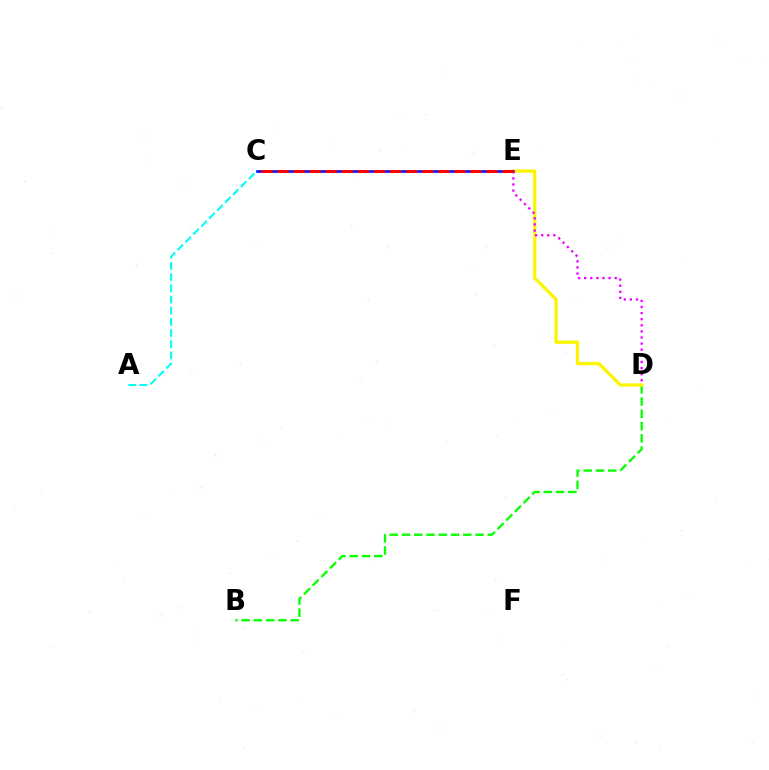{('B', 'D'): [{'color': '#08ff00', 'line_style': 'dashed', 'thickness': 1.67}], ('D', 'E'): [{'color': '#fcf500', 'line_style': 'solid', 'thickness': 2.36}, {'color': '#ee00ff', 'line_style': 'dotted', 'thickness': 1.66}], ('A', 'C'): [{'color': '#00fff6', 'line_style': 'dashed', 'thickness': 1.52}], ('C', 'E'): [{'color': '#0010ff', 'line_style': 'solid', 'thickness': 1.89}, {'color': '#ff0000', 'line_style': 'dashed', 'thickness': 2.18}]}